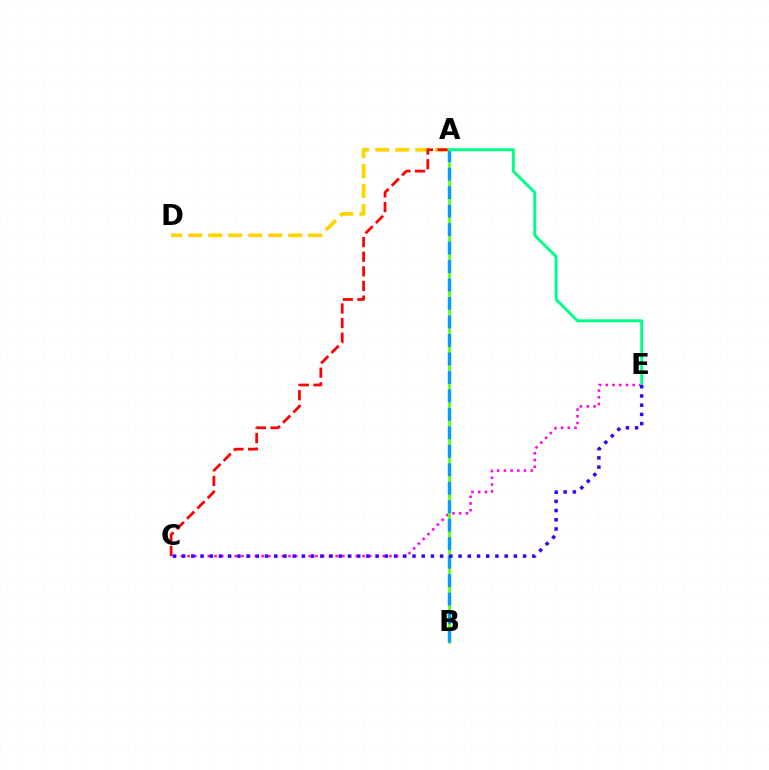{('A', 'D'): [{'color': '#ffd500', 'line_style': 'dashed', 'thickness': 2.72}], ('C', 'E'): [{'color': '#ff00ed', 'line_style': 'dotted', 'thickness': 1.83}, {'color': '#3700ff', 'line_style': 'dotted', 'thickness': 2.5}], ('A', 'C'): [{'color': '#ff0000', 'line_style': 'dashed', 'thickness': 1.99}], ('A', 'B'): [{'color': '#4fff00', 'line_style': 'solid', 'thickness': 1.85}, {'color': '#009eff', 'line_style': 'dashed', 'thickness': 2.51}], ('A', 'E'): [{'color': '#00ff86', 'line_style': 'solid', 'thickness': 2.11}]}